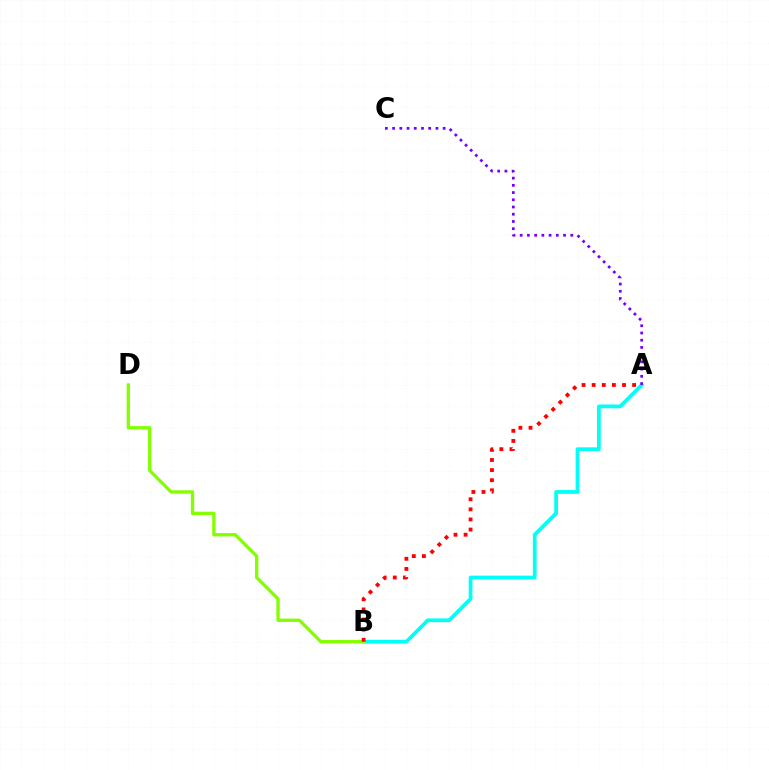{('A', 'B'): [{'color': '#00fff6', 'line_style': 'solid', 'thickness': 2.69}, {'color': '#ff0000', 'line_style': 'dotted', 'thickness': 2.75}], ('B', 'D'): [{'color': '#84ff00', 'line_style': 'solid', 'thickness': 2.4}], ('A', 'C'): [{'color': '#7200ff', 'line_style': 'dotted', 'thickness': 1.96}]}